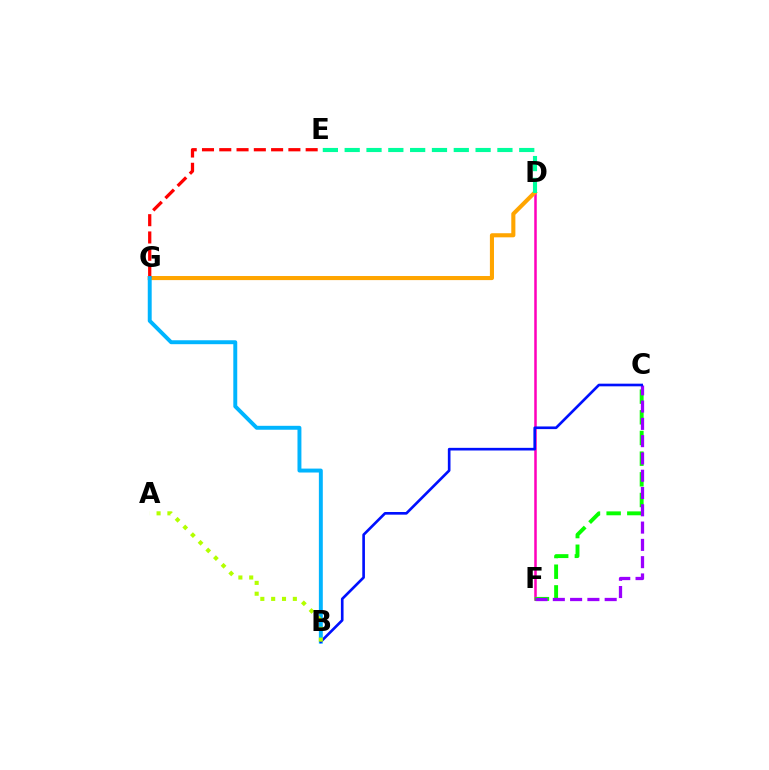{('D', 'F'): [{'color': '#ff00bd', 'line_style': 'solid', 'thickness': 1.81}], ('D', 'G'): [{'color': '#ffa500', 'line_style': 'solid', 'thickness': 2.95}], ('E', 'G'): [{'color': '#ff0000', 'line_style': 'dashed', 'thickness': 2.35}], ('C', 'F'): [{'color': '#08ff00', 'line_style': 'dashed', 'thickness': 2.81}, {'color': '#9b00ff', 'line_style': 'dashed', 'thickness': 2.35}], ('B', 'G'): [{'color': '#00b5ff', 'line_style': 'solid', 'thickness': 2.83}], ('B', 'C'): [{'color': '#0010ff', 'line_style': 'solid', 'thickness': 1.91}], ('A', 'B'): [{'color': '#b3ff00', 'line_style': 'dotted', 'thickness': 2.94}], ('D', 'E'): [{'color': '#00ff9d', 'line_style': 'dashed', 'thickness': 2.96}]}